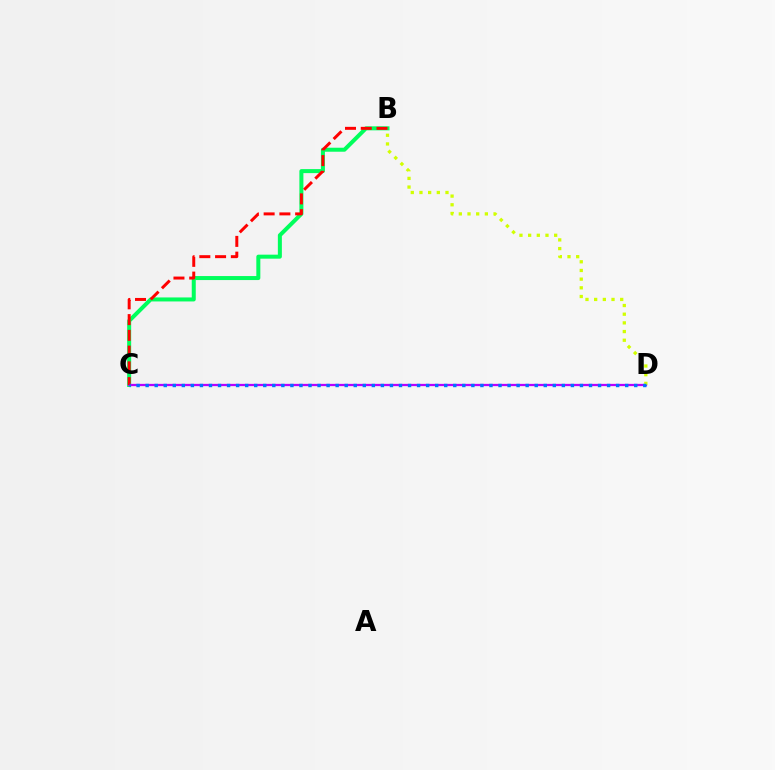{('B', 'C'): [{'color': '#00ff5c', 'line_style': 'solid', 'thickness': 2.89}, {'color': '#ff0000', 'line_style': 'dashed', 'thickness': 2.14}], ('C', 'D'): [{'color': '#b900ff', 'line_style': 'solid', 'thickness': 1.64}, {'color': '#0074ff', 'line_style': 'dotted', 'thickness': 2.46}], ('B', 'D'): [{'color': '#d1ff00', 'line_style': 'dotted', 'thickness': 2.36}]}